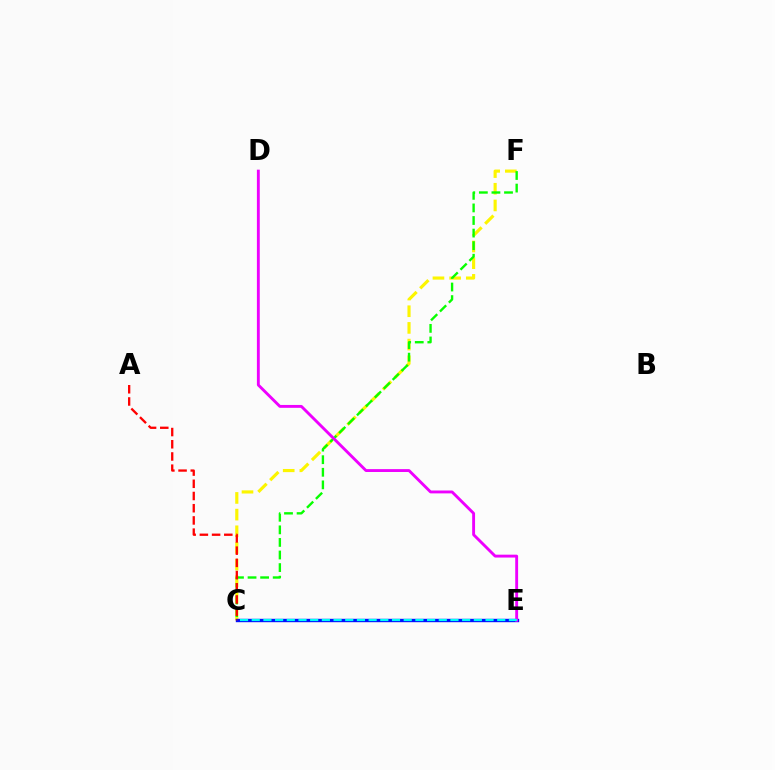{('C', 'F'): [{'color': '#fcf500', 'line_style': 'dashed', 'thickness': 2.27}, {'color': '#08ff00', 'line_style': 'dashed', 'thickness': 1.71}], ('C', 'E'): [{'color': '#0010ff', 'line_style': 'solid', 'thickness': 2.44}, {'color': '#00fff6', 'line_style': 'dashed', 'thickness': 1.59}], ('D', 'E'): [{'color': '#ee00ff', 'line_style': 'solid', 'thickness': 2.07}], ('A', 'C'): [{'color': '#ff0000', 'line_style': 'dashed', 'thickness': 1.66}]}